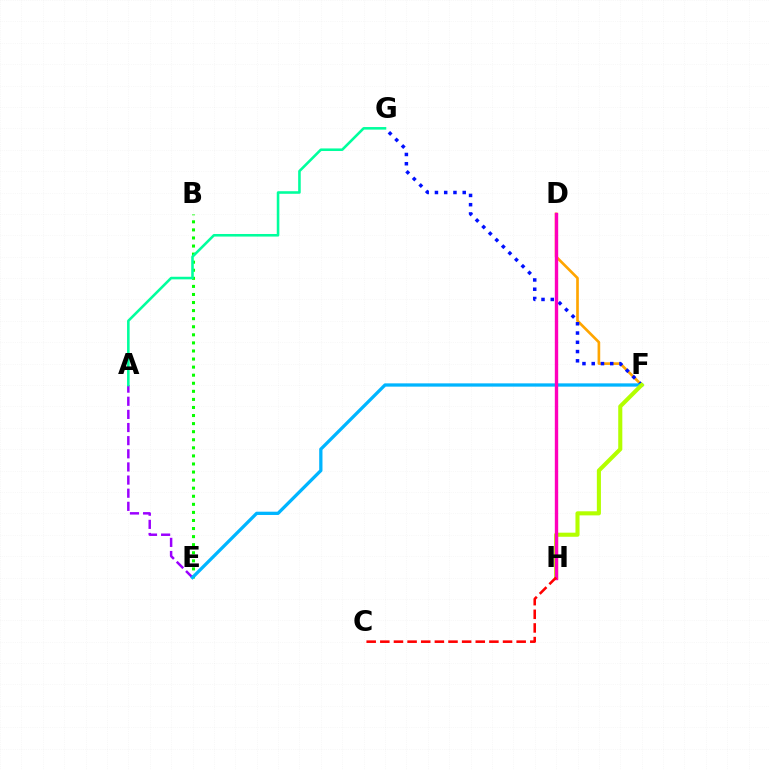{('D', 'F'): [{'color': '#ffa500', 'line_style': 'solid', 'thickness': 1.92}], ('A', 'E'): [{'color': '#9b00ff', 'line_style': 'dashed', 'thickness': 1.78}], ('B', 'E'): [{'color': '#08ff00', 'line_style': 'dotted', 'thickness': 2.19}], ('A', 'G'): [{'color': '#00ff9d', 'line_style': 'solid', 'thickness': 1.86}], ('F', 'G'): [{'color': '#0010ff', 'line_style': 'dotted', 'thickness': 2.52}], ('E', 'F'): [{'color': '#00b5ff', 'line_style': 'solid', 'thickness': 2.36}], ('F', 'H'): [{'color': '#b3ff00', 'line_style': 'solid', 'thickness': 2.94}], ('D', 'H'): [{'color': '#ff00bd', 'line_style': 'solid', 'thickness': 2.43}], ('C', 'H'): [{'color': '#ff0000', 'line_style': 'dashed', 'thickness': 1.85}]}